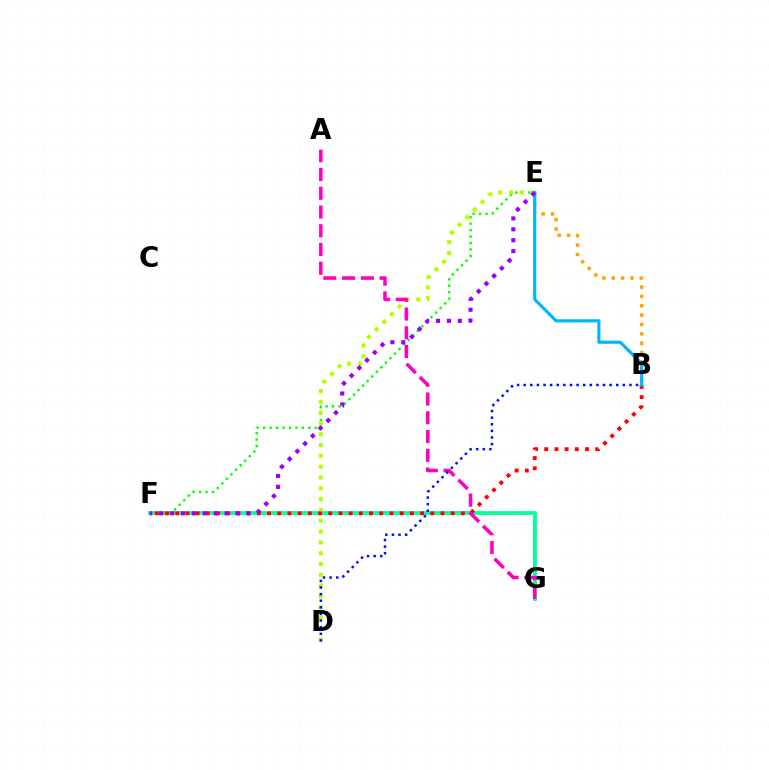{('F', 'G'): [{'color': '#00ff9d', 'line_style': 'solid', 'thickness': 2.71}], ('E', 'F'): [{'color': '#08ff00', 'line_style': 'dotted', 'thickness': 1.75}, {'color': '#9b00ff', 'line_style': 'dotted', 'thickness': 2.96}], ('D', 'E'): [{'color': '#b3ff00', 'line_style': 'dotted', 'thickness': 2.94}], ('B', 'E'): [{'color': '#ffa500', 'line_style': 'dotted', 'thickness': 2.54}, {'color': '#00b5ff', 'line_style': 'solid', 'thickness': 2.26}], ('B', 'F'): [{'color': '#ff0000', 'line_style': 'dotted', 'thickness': 2.77}], ('A', 'G'): [{'color': '#ff00bd', 'line_style': 'dashed', 'thickness': 2.55}], ('B', 'D'): [{'color': '#0010ff', 'line_style': 'dotted', 'thickness': 1.8}]}